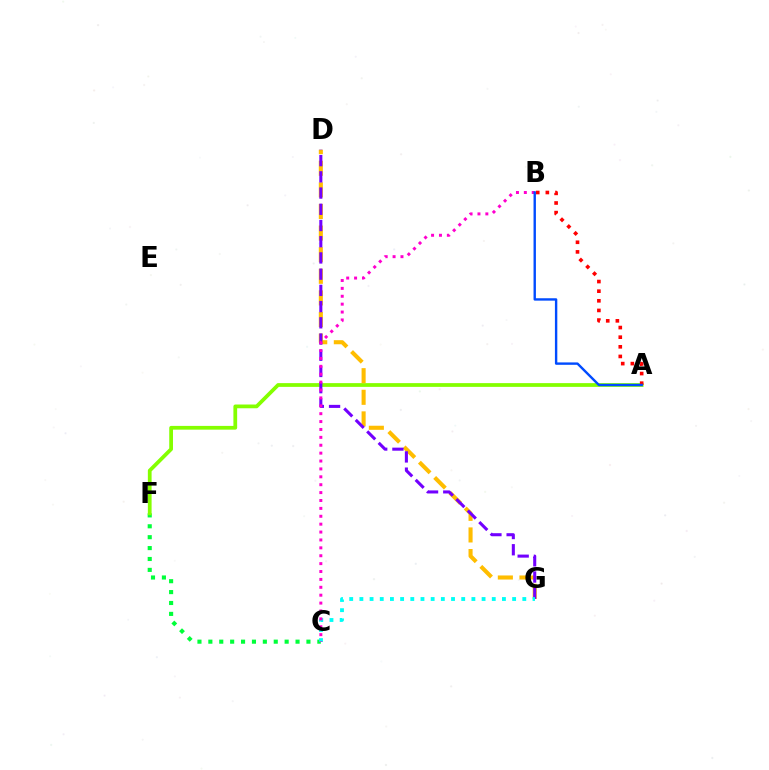{('C', 'F'): [{'color': '#00ff39', 'line_style': 'dotted', 'thickness': 2.96}], ('A', 'F'): [{'color': '#84ff00', 'line_style': 'solid', 'thickness': 2.7}], ('D', 'G'): [{'color': '#ffbd00', 'line_style': 'dashed', 'thickness': 2.94}, {'color': '#7200ff', 'line_style': 'dashed', 'thickness': 2.2}], ('A', 'B'): [{'color': '#ff0000', 'line_style': 'dotted', 'thickness': 2.62}, {'color': '#004bff', 'line_style': 'solid', 'thickness': 1.72}], ('C', 'G'): [{'color': '#00fff6', 'line_style': 'dotted', 'thickness': 2.77}], ('B', 'C'): [{'color': '#ff00cf', 'line_style': 'dotted', 'thickness': 2.14}]}